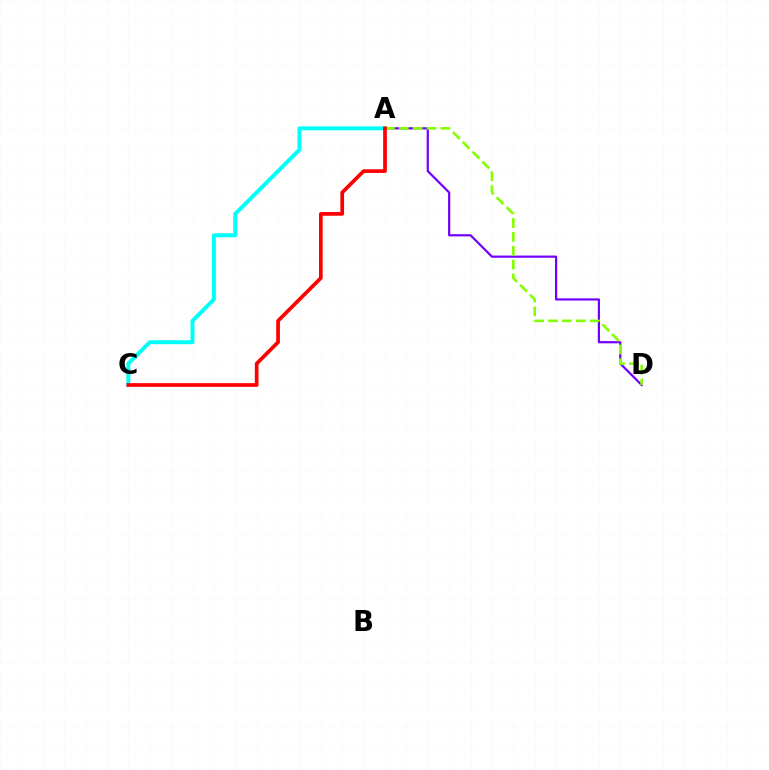{('A', 'C'): [{'color': '#00fff6', 'line_style': 'solid', 'thickness': 2.84}, {'color': '#ff0000', 'line_style': 'solid', 'thickness': 2.67}], ('A', 'D'): [{'color': '#7200ff', 'line_style': 'solid', 'thickness': 1.59}, {'color': '#84ff00', 'line_style': 'dashed', 'thickness': 1.89}]}